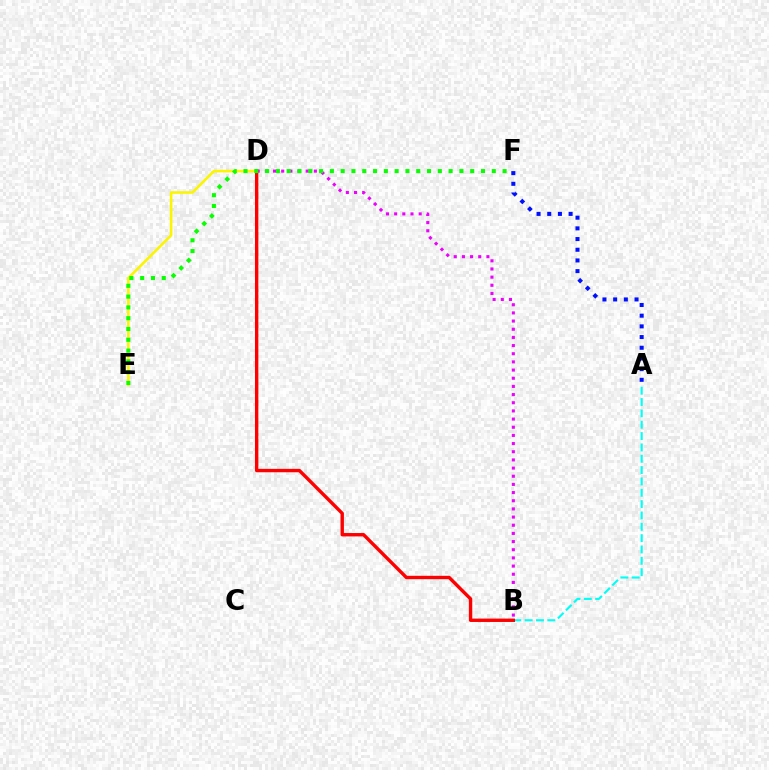{('A', 'F'): [{'color': '#0010ff', 'line_style': 'dotted', 'thickness': 2.9}], ('B', 'D'): [{'color': '#ee00ff', 'line_style': 'dotted', 'thickness': 2.22}, {'color': '#ff0000', 'line_style': 'solid', 'thickness': 2.44}], ('D', 'E'): [{'color': '#fcf500', 'line_style': 'solid', 'thickness': 1.86}], ('A', 'B'): [{'color': '#00fff6', 'line_style': 'dashed', 'thickness': 1.54}], ('E', 'F'): [{'color': '#08ff00', 'line_style': 'dotted', 'thickness': 2.93}]}